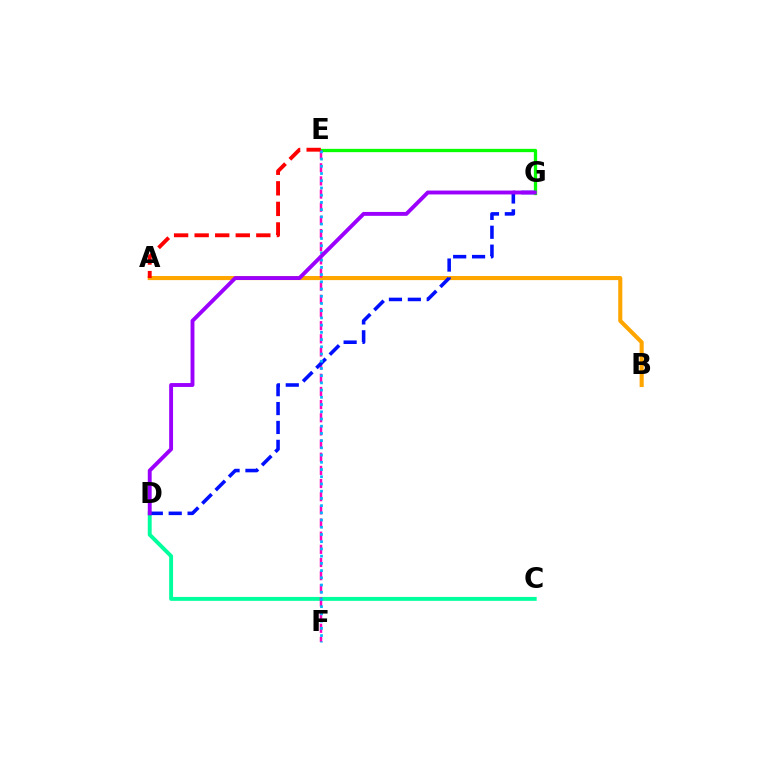{('E', 'G'): [{'color': '#b3ff00', 'line_style': 'dashed', 'thickness': 1.94}, {'color': '#08ff00', 'line_style': 'solid', 'thickness': 2.36}], ('A', 'B'): [{'color': '#ffa500', 'line_style': 'solid', 'thickness': 2.94}], ('C', 'D'): [{'color': '#00ff9d', 'line_style': 'solid', 'thickness': 2.82}], ('E', 'F'): [{'color': '#ff00bd', 'line_style': 'dashed', 'thickness': 1.79}, {'color': '#00b5ff', 'line_style': 'dotted', 'thickness': 1.96}], ('D', 'G'): [{'color': '#0010ff', 'line_style': 'dashed', 'thickness': 2.57}, {'color': '#9b00ff', 'line_style': 'solid', 'thickness': 2.8}], ('A', 'E'): [{'color': '#ff0000', 'line_style': 'dashed', 'thickness': 2.79}]}